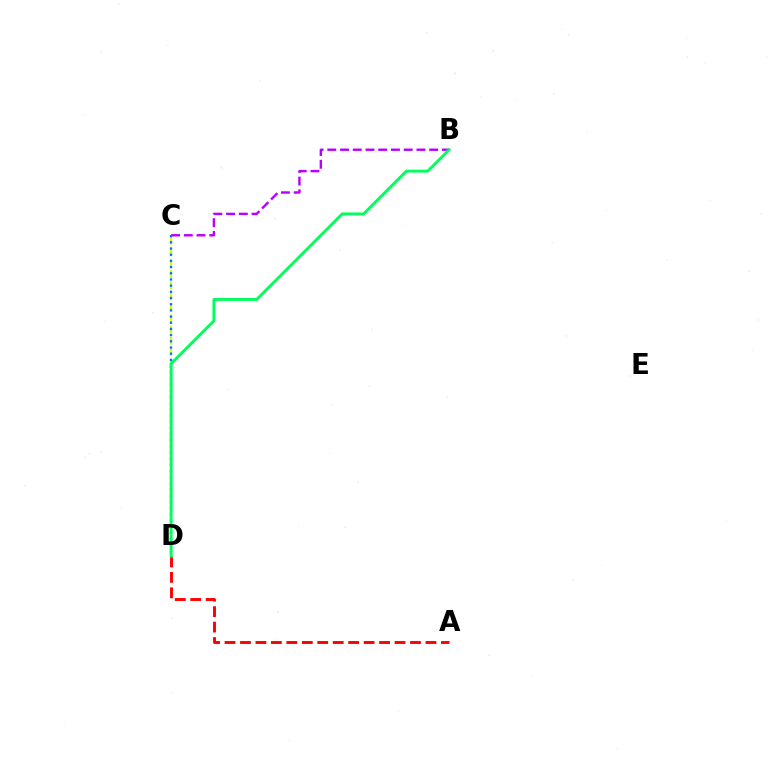{('B', 'C'): [{'color': '#b900ff', 'line_style': 'dashed', 'thickness': 1.73}], ('C', 'D'): [{'color': '#d1ff00', 'line_style': 'dashed', 'thickness': 1.51}, {'color': '#0074ff', 'line_style': 'dotted', 'thickness': 1.68}], ('A', 'D'): [{'color': '#ff0000', 'line_style': 'dashed', 'thickness': 2.1}], ('B', 'D'): [{'color': '#00ff5c', 'line_style': 'solid', 'thickness': 2.07}]}